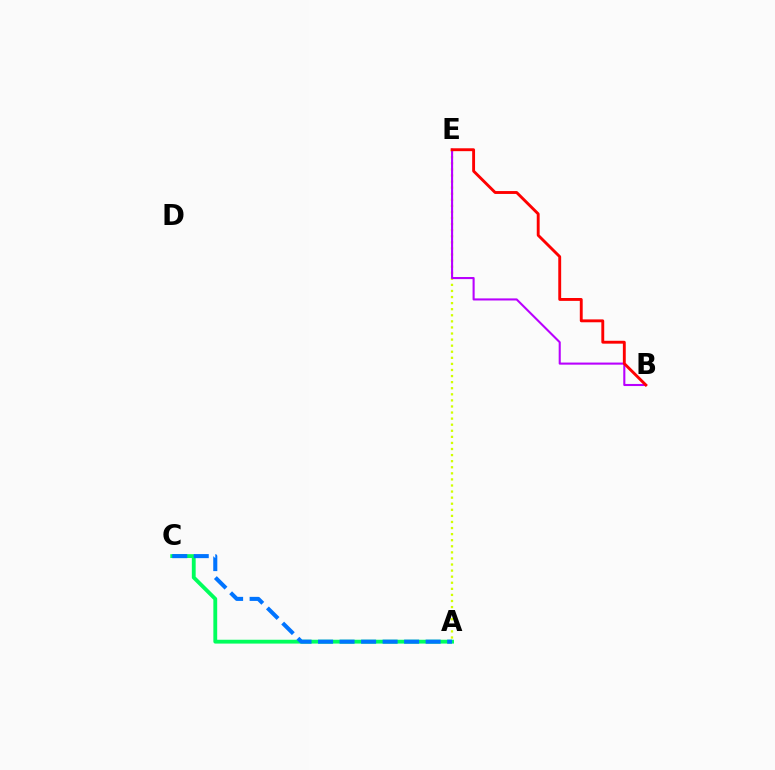{('A', 'E'): [{'color': '#d1ff00', 'line_style': 'dotted', 'thickness': 1.65}], ('B', 'E'): [{'color': '#b900ff', 'line_style': 'solid', 'thickness': 1.5}, {'color': '#ff0000', 'line_style': 'solid', 'thickness': 2.07}], ('A', 'C'): [{'color': '#00ff5c', 'line_style': 'solid', 'thickness': 2.76}, {'color': '#0074ff', 'line_style': 'dashed', 'thickness': 2.92}]}